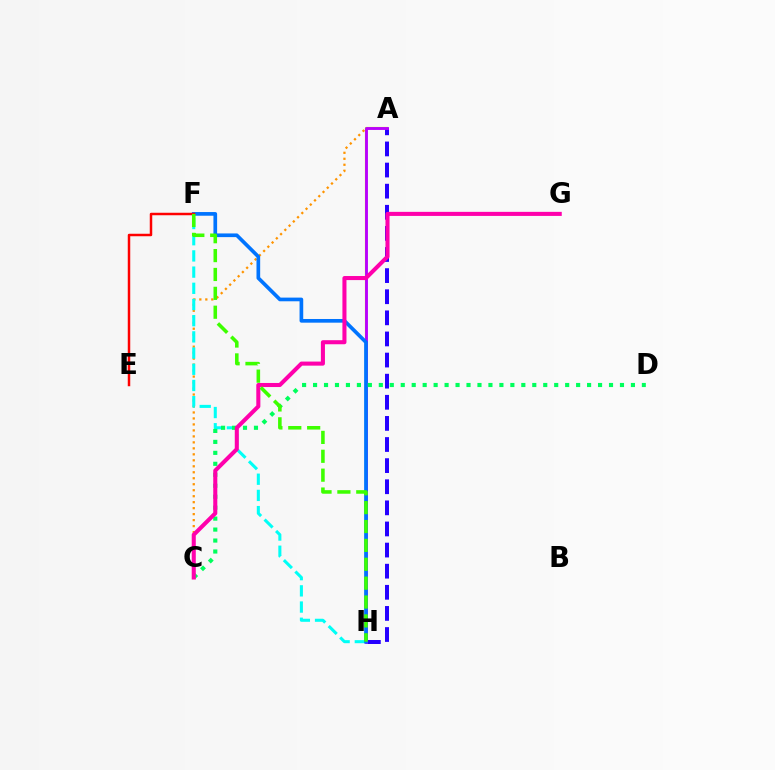{('A', 'C'): [{'color': '#ff9400', 'line_style': 'dotted', 'thickness': 1.63}], ('F', 'H'): [{'color': '#00fff6', 'line_style': 'dashed', 'thickness': 2.2}, {'color': '#0074ff', 'line_style': 'solid', 'thickness': 2.65}, {'color': '#3dff00', 'line_style': 'dashed', 'thickness': 2.56}], ('A', 'H'): [{'color': '#d1ff00', 'line_style': 'solid', 'thickness': 1.58}, {'color': '#2500ff', 'line_style': 'dashed', 'thickness': 2.87}, {'color': '#b900ff', 'line_style': 'solid', 'thickness': 2.07}], ('E', 'F'): [{'color': '#ff0000', 'line_style': 'solid', 'thickness': 1.79}], ('C', 'D'): [{'color': '#00ff5c', 'line_style': 'dotted', 'thickness': 2.98}], ('C', 'G'): [{'color': '#ff00ac', 'line_style': 'solid', 'thickness': 2.93}]}